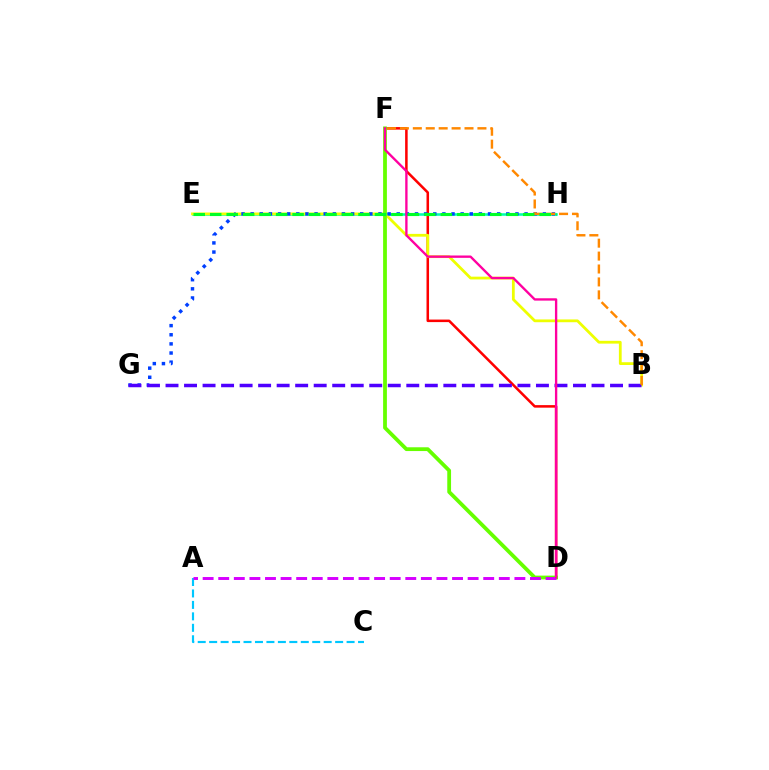{('E', 'H'): [{'color': '#00ffaf', 'line_style': 'solid', 'thickness': 1.85}, {'color': '#00ff27', 'line_style': 'dashed', 'thickness': 2.24}], ('D', 'F'): [{'color': '#ff0000', 'line_style': 'solid', 'thickness': 1.82}, {'color': '#66ff00', 'line_style': 'solid', 'thickness': 2.72}, {'color': '#ff00a0', 'line_style': 'solid', 'thickness': 1.69}], ('B', 'E'): [{'color': '#eeff00', 'line_style': 'solid', 'thickness': 2.01}], ('G', 'H'): [{'color': '#003fff', 'line_style': 'dotted', 'thickness': 2.48}], ('B', 'G'): [{'color': '#4f00ff', 'line_style': 'dashed', 'thickness': 2.52}], ('B', 'F'): [{'color': '#ff8800', 'line_style': 'dashed', 'thickness': 1.76}], ('A', 'C'): [{'color': '#00c7ff', 'line_style': 'dashed', 'thickness': 1.56}], ('A', 'D'): [{'color': '#d600ff', 'line_style': 'dashed', 'thickness': 2.12}]}